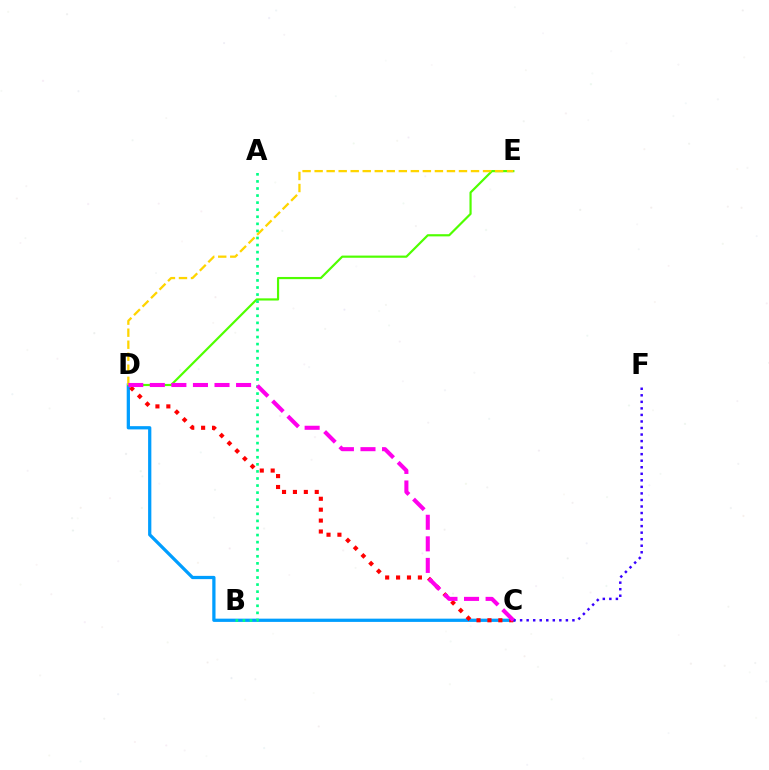{('C', 'D'): [{'color': '#009eff', 'line_style': 'solid', 'thickness': 2.34}, {'color': '#ff0000', 'line_style': 'dotted', 'thickness': 2.96}, {'color': '#ff00ed', 'line_style': 'dashed', 'thickness': 2.93}], ('C', 'F'): [{'color': '#3700ff', 'line_style': 'dotted', 'thickness': 1.78}], ('D', 'E'): [{'color': '#4fff00', 'line_style': 'solid', 'thickness': 1.57}, {'color': '#ffd500', 'line_style': 'dashed', 'thickness': 1.63}], ('A', 'B'): [{'color': '#00ff86', 'line_style': 'dotted', 'thickness': 1.92}]}